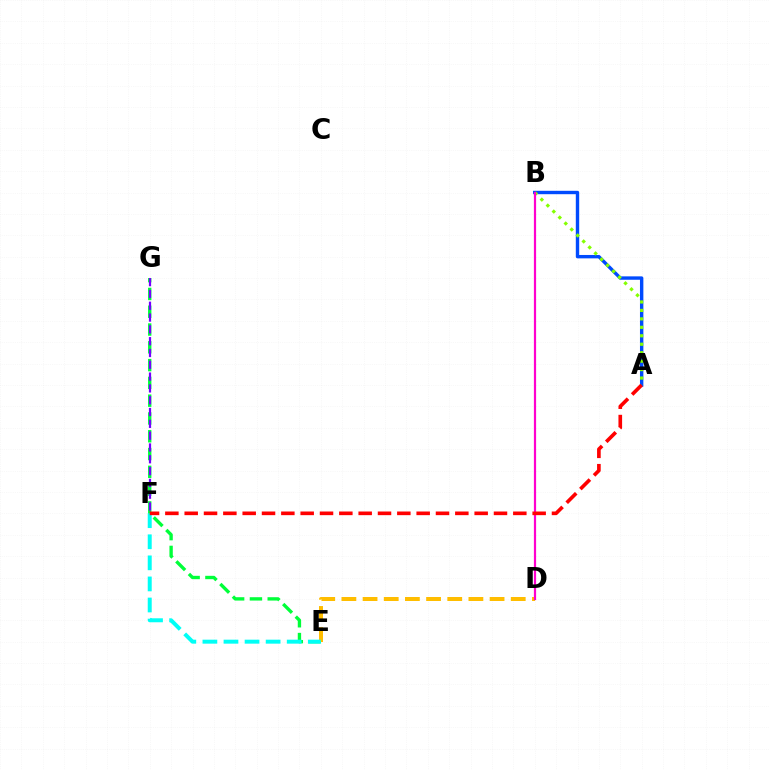{('E', 'G'): [{'color': '#00ff39', 'line_style': 'dashed', 'thickness': 2.42}], ('A', 'B'): [{'color': '#004bff', 'line_style': 'solid', 'thickness': 2.44}, {'color': '#84ff00', 'line_style': 'dotted', 'thickness': 2.3}], ('D', 'E'): [{'color': '#ffbd00', 'line_style': 'dashed', 'thickness': 2.88}], ('F', 'G'): [{'color': '#7200ff', 'line_style': 'dashed', 'thickness': 1.6}], ('E', 'F'): [{'color': '#00fff6', 'line_style': 'dashed', 'thickness': 2.86}], ('B', 'D'): [{'color': '#ff00cf', 'line_style': 'solid', 'thickness': 1.59}], ('A', 'F'): [{'color': '#ff0000', 'line_style': 'dashed', 'thickness': 2.63}]}